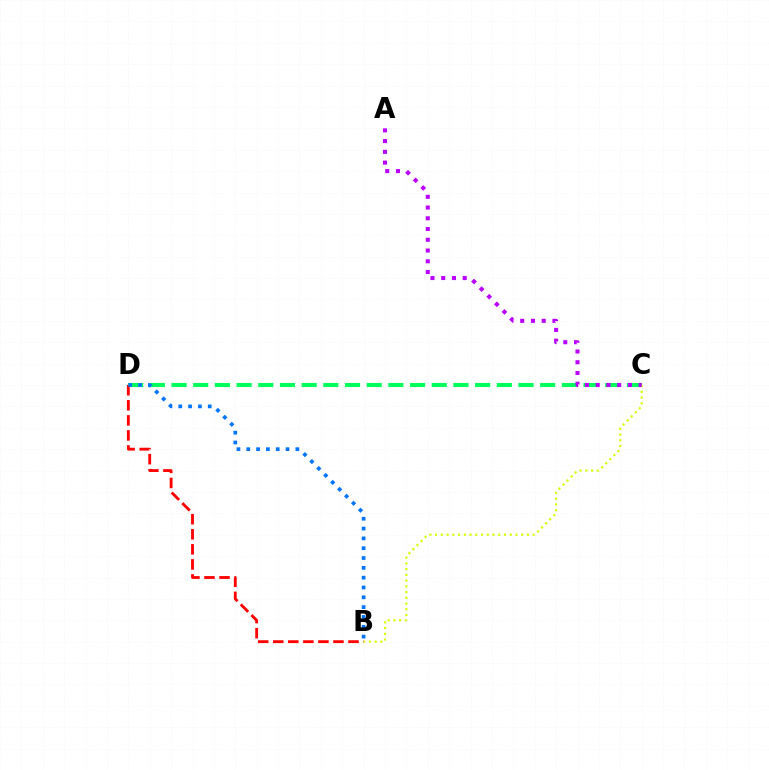{('C', 'D'): [{'color': '#00ff5c', 'line_style': 'dashed', 'thickness': 2.95}], ('B', 'C'): [{'color': '#d1ff00', 'line_style': 'dotted', 'thickness': 1.56}], ('B', 'D'): [{'color': '#ff0000', 'line_style': 'dashed', 'thickness': 2.04}, {'color': '#0074ff', 'line_style': 'dotted', 'thickness': 2.67}], ('A', 'C'): [{'color': '#b900ff', 'line_style': 'dotted', 'thickness': 2.92}]}